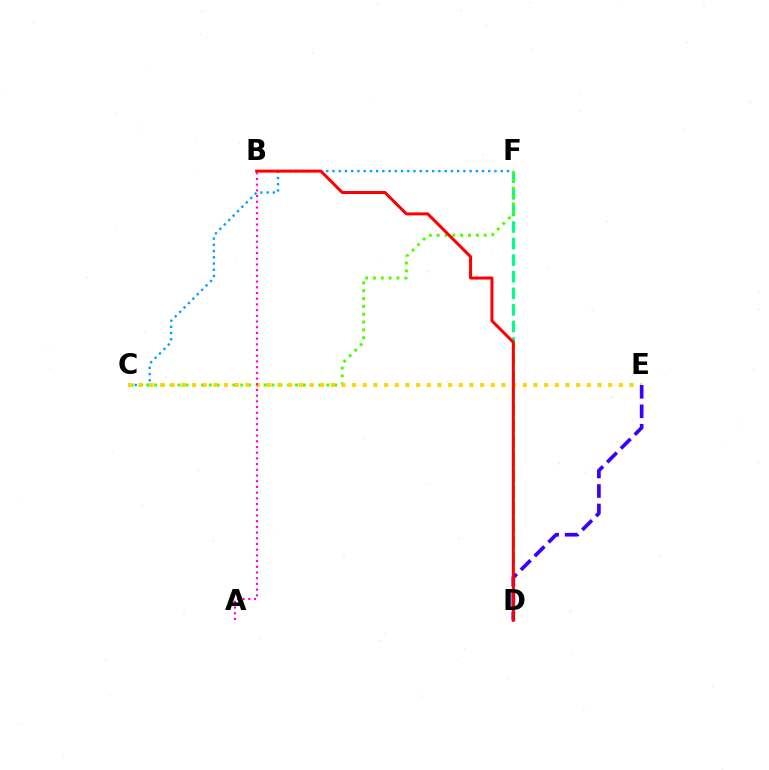{('D', 'F'): [{'color': '#00ff86', 'line_style': 'dashed', 'thickness': 2.25}], ('C', 'F'): [{'color': '#009eff', 'line_style': 'dotted', 'thickness': 1.69}, {'color': '#4fff00', 'line_style': 'dotted', 'thickness': 2.13}], ('C', 'E'): [{'color': '#ffd500', 'line_style': 'dotted', 'thickness': 2.9}], ('D', 'E'): [{'color': '#3700ff', 'line_style': 'dashed', 'thickness': 2.65}], ('B', 'D'): [{'color': '#ff0000', 'line_style': 'solid', 'thickness': 2.16}], ('A', 'B'): [{'color': '#ff00ed', 'line_style': 'dotted', 'thickness': 1.55}]}